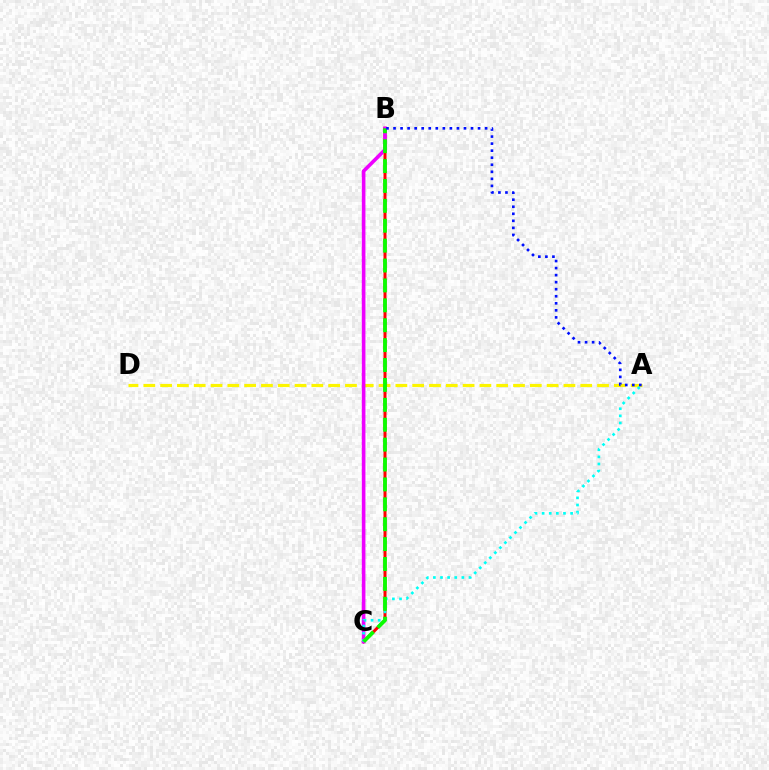{('A', 'D'): [{'color': '#fcf500', 'line_style': 'dashed', 'thickness': 2.28}], ('B', 'C'): [{'color': '#ff0000', 'line_style': 'solid', 'thickness': 2.16}, {'color': '#ee00ff', 'line_style': 'solid', 'thickness': 2.61}, {'color': '#08ff00', 'line_style': 'dashed', 'thickness': 2.7}], ('A', 'C'): [{'color': '#00fff6', 'line_style': 'dotted', 'thickness': 1.93}], ('A', 'B'): [{'color': '#0010ff', 'line_style': 'dotted', 'thickness': 1.91}]}